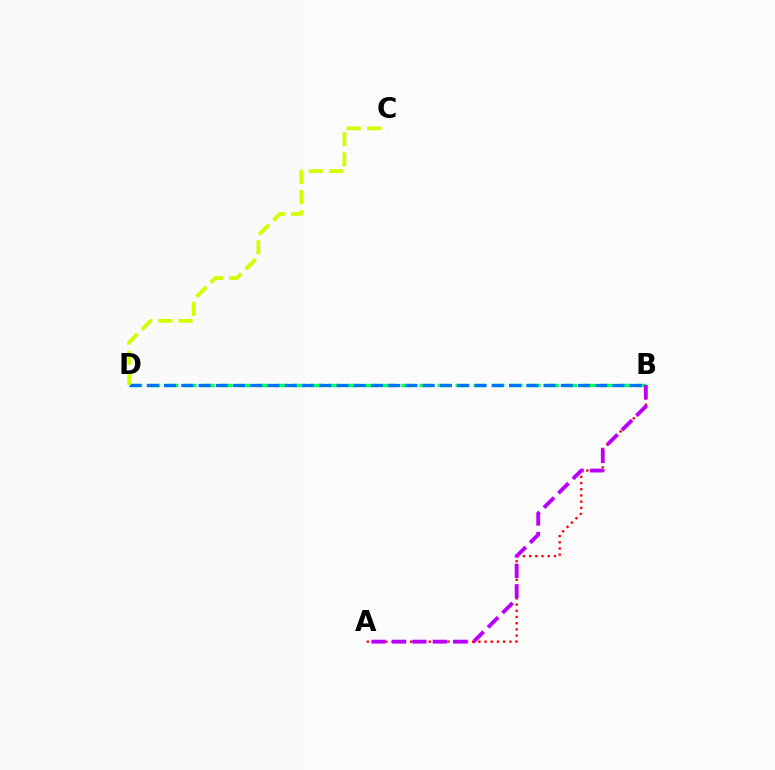{('B', 'D'): [{'color': '#00ff5c', 'line_style': 'dashed', 'thickness': 2.46}, {'color': '#0074ff', 'line_style': 'dashed', 'thickness': 2.34}], ('A', 'B'): [{'color': '#ff0000', 'line_style': 'dotted', 'thickness': 1.68}, {'color': '#b900ff', 'line_style': 'dashed', 'thickness': 2.77}], ('C', 'D'): [{'color': '#d1ff00', 'line_style': 'dashed', 'thickness': 2.74}]}